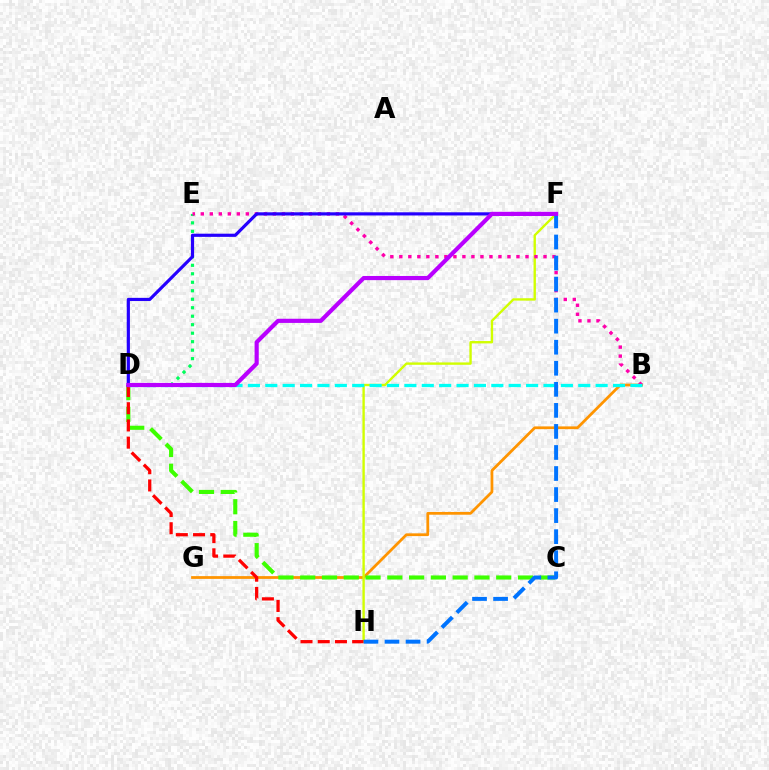{('D', 'E'): [{'color': '#00ff5c', 'line_style': 'dotted', 'thickness': 2.31}], ('B', 'G'): [{'color': '#ff9400', 'line_style': 'solid', 'thickness': 1.99}], ('F', 'H'): [{'color': '#d1ff00', 'line_style': 'solid', 'thickness': 1.71}, {'color': '#0074ff', 'line_style': 'dashed', 'thickness': 2.86}], ('C', 'D'): [{'color': '#3dff00', 'line_style': 'dashed', 'thickness': 2.96}], ('B', 'E'): [{'color': '#ff00ac', 'line_style': 'dotted', 'thickness': 2.45}], ('D', 'H'): [{'color': '#ff0000', 'line_style': 'dashed', 'thickness': 2.34}], ('B', 'D'): [{'color': '#00fff6', 'line_style': 'dashed', 'thickness': 2.36}], ('D', 'F'): [{'color': '#2500ff', 'line_style': 'solid', 'thickness': 2.29}, {'color': '#b900ff', 'line_style': 'solid', 'thickness': 2.99}]}